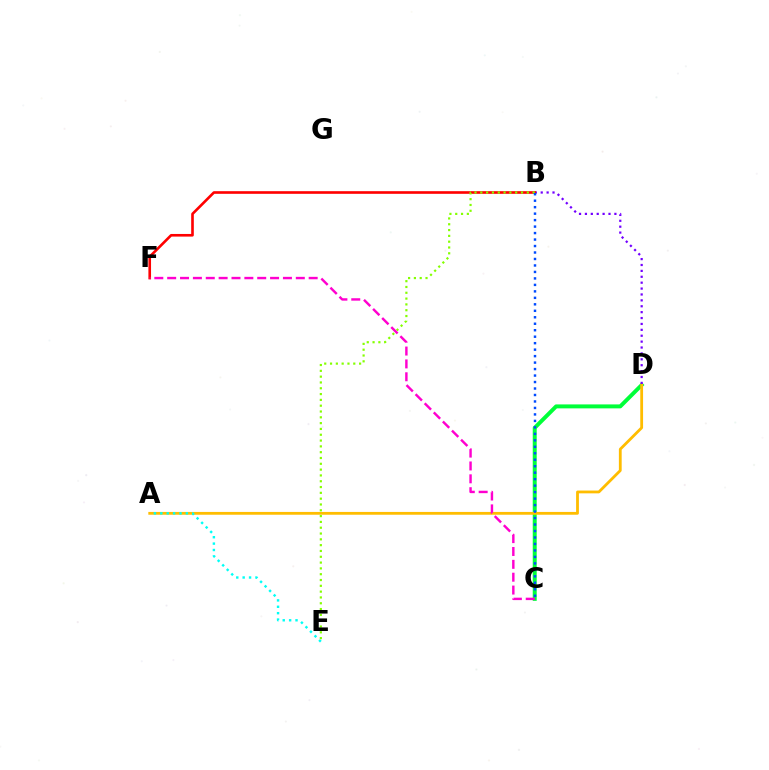{('C', 'D'): [{'color': '#00ff39', 'line_style': 'solid', 'thickness': 2.85}], ('A', 'D'): [{'color': '#ffbd00', 'line_style': 'solid', 'thickness': 2.01}], ('B', 'D'): [{'color': '#7200ff', 'line_style': 'dotted', 'thickness': 1.6}], ('A', 'E'): [{'color': '#00fff6', 'line_style': 'dotted', 'thickness': 1.74}], ('B', 'F'): [{'color': '#ff0000', 'line_style': 'solid', 'thickness': 1.9}], ('B', 'E'): [{'color': '#84ff00', 'line_style': 'dotted', 'thickness': 1.58}], ('B', 'C'): [{'color': '#004bff', 'line_style': 'dotted', 'thickness': 1.76}], ('C', 'F'): [{'color': '#ff00cf', 'line_style': 'dashed', 'thickness': 1.75}]}